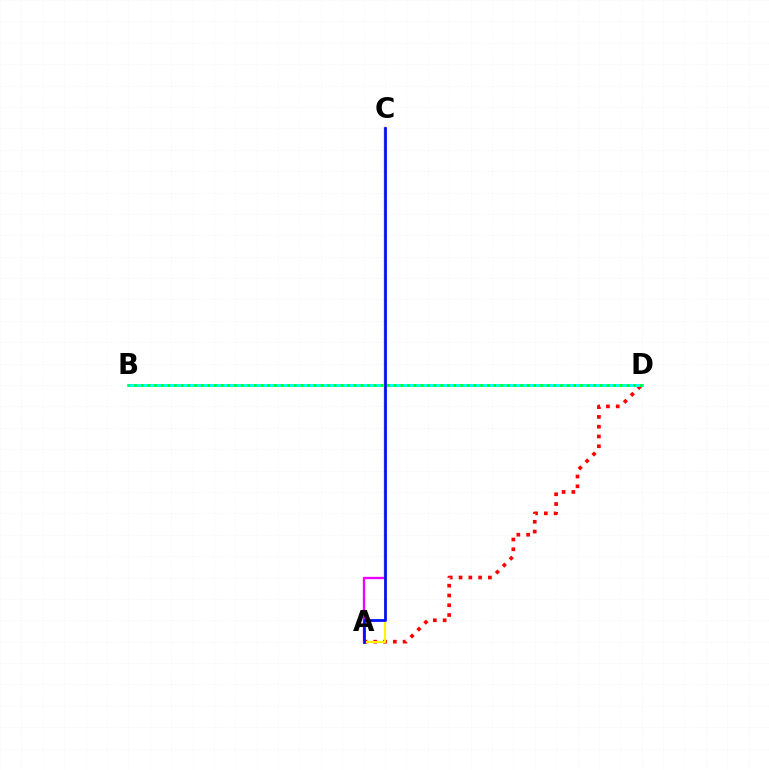{('A', 'C'): [{'color': '#ee00ff', 'line_style': 'solid', 'thickness': 1.68}, {'color': '#fcf500', 'line_style': 'solid', 'thickness': 1.51}, {'color': '#0010ff', 'line_style': 'solid', 'thickness': 1.98}], ('A', 'D'): [{'color': '#ff0000', 'line_style': 'dotted', 'thickness': 2.66}], ('B', 'D'): [{'color': '#00fff6', 'line_style': 'solid', 'thickness': 2.13}, {'color': '#08ff00', 'line_style': 'dotted', 'thickness': 1.81}]}